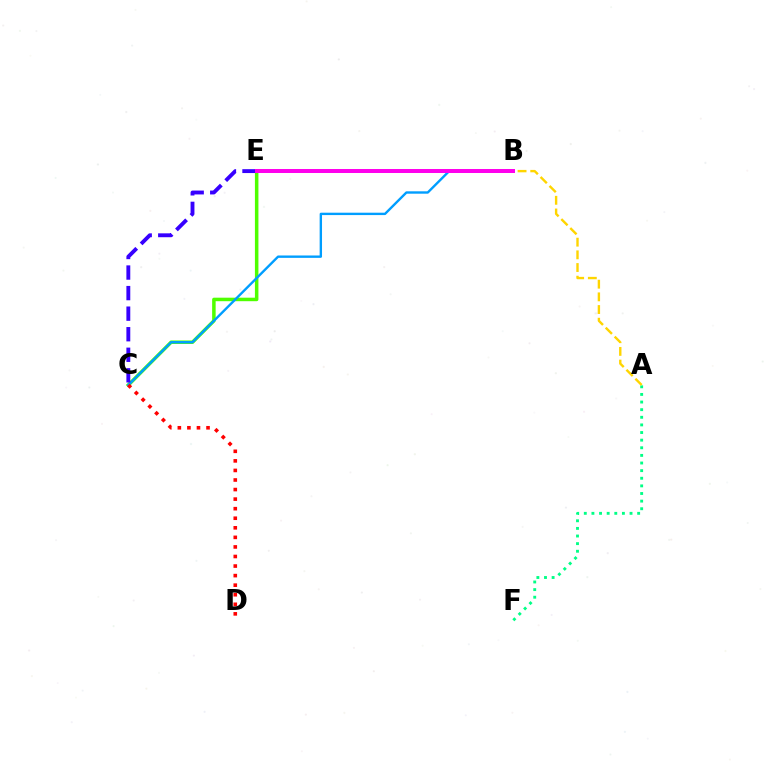{('A', 'F'): [{'color': '#00ff86', 'line_style': 'dotted', 'thickness': 2.07}], ('C', 'E'): [{'color': '#4fff00', 'line_style': 'solid', 'thickness': 2.53}, {'color': '#3700ff', 'line_style': 'dashed', 'thickness': 2.79}], ('A', 'B'): [{'color': '#ffd500', 'line_style': 'dashed', 'thickness': 1.72}], ('B', 'C'): [{'color': '#009eff', 'line_style': 'solid', 'thickness': 1.71}], ('B', 'E'): [{'color': '#ff00ed', 'line_style': 'solid', 'thickness': 2.87}], ('C', 'D'): [{'color': '#ff0000', 'line_style': 'dotted', 'thickness': 2.6}]}